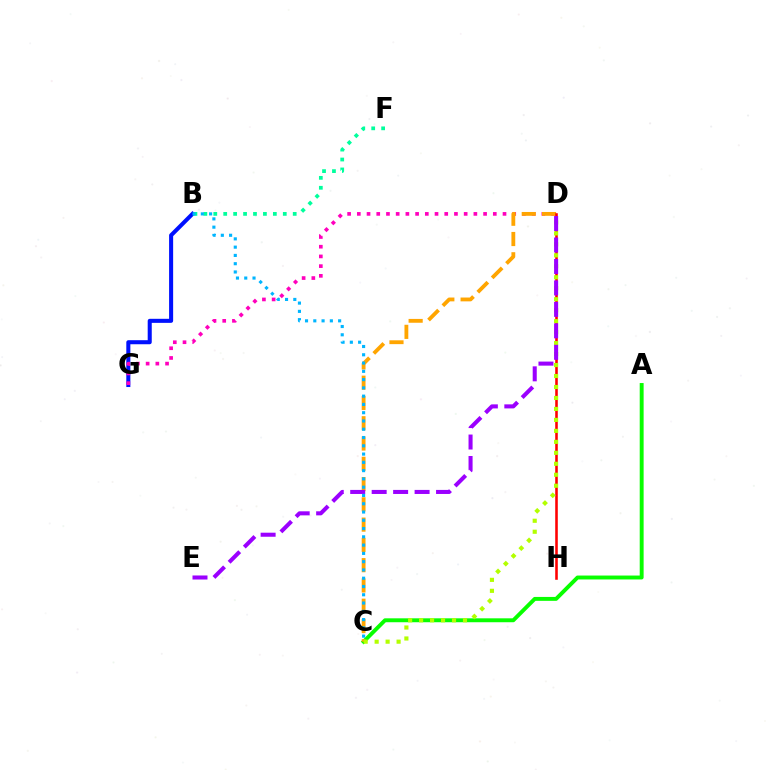{('A', 'C'): [{'color': '#08ff00', 'line_style': 'solid', 'thickness': 2.82}], ('B', 'G'): [{'color': '#0010ff', 'line_style': 'solid', 'thickness': 2.92}], ('D', 'G'): [{'color': '#ff00bd', 'line_style': 'dotted', 'thickness': 2.64}], ('C', 'D'): [{'color': '#ffa500', 'line_style': 'dashed', 'thickness': 2.75}, {'color': '#b3ff00', 'line_style': 'dotted', 'thickness': 2.98}], ('B', 'F'): [{'color': '#00ff9d', 'line_style': 'dotted', 'thickness': 2.7}], ('D', 'H'): [{'color': '#ff0000', 'line_style': 'solid', 'thickness': 1.85}], ('D', 'E'): [{'color': '#9b00ff', 'line_style': 'dashed', 'thickness': 2.92}], ('B', 'C'): [{'color': '#00b5ff', 'line_style': 'dotted', 'thickness': 2.25}]}